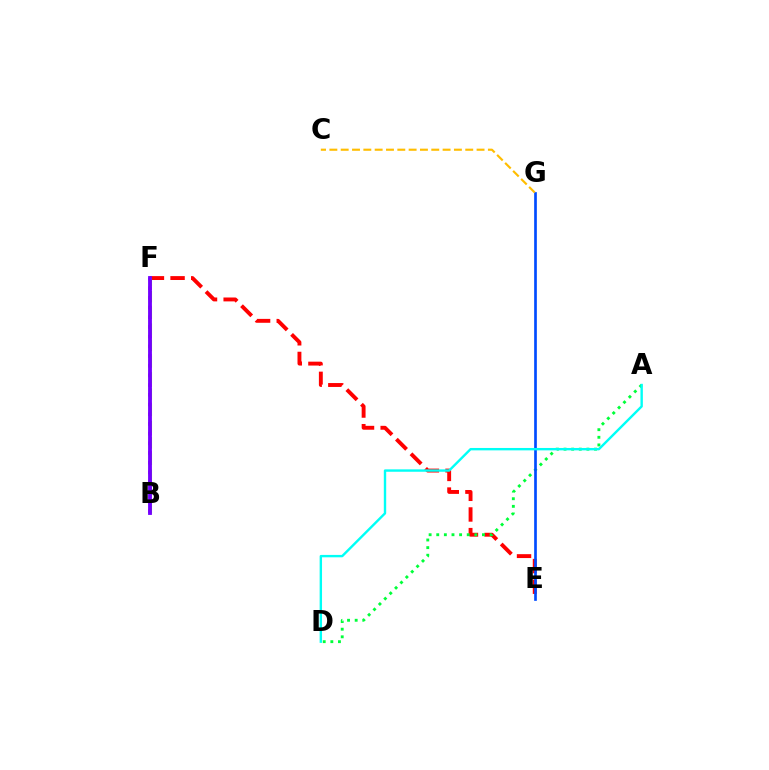{('E', 'F'): [{'color': '#ff0000', 'line_style': 'dashed', 'thickness': 2.8}], ('A', 'D'): [{'color': '#00ff39', 'line_style': 'dotted', 'thickness': 2.07}, {'color': '#00fff6', 'line_style': 'solid', 'thickness': 1.72}], ('E', 'G'): [{'color': '#004bff', 'line_style': 'solid', 'thickness': 1.93}], ('B', 'F'): [{'color': '#ff00cf', 'line_style': 'dotted', 'thickness': 2.63}, {'color': '#84ff00', 'line_style': 'dashed', 'thickness': 2.21}, {'color': '#7200ff', 'line_style': 'solid', 'thickness': 2.76}], ('C', 'G'): [{'color': '#ffbd00', 'line_style': 'dashed', 'thickness': 1.54}]}